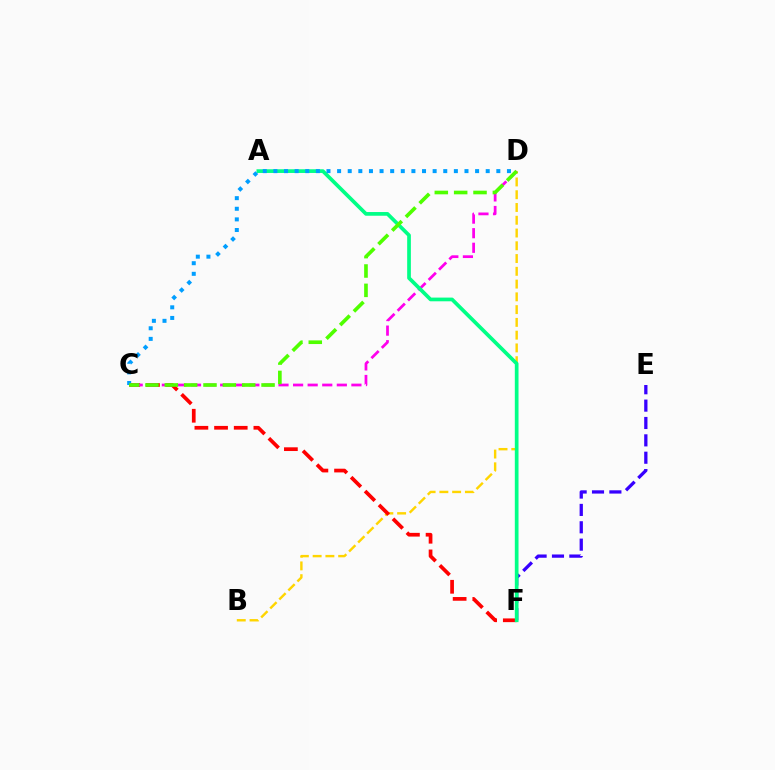{('B', 'D'): [{'color': '#ffd500', 'line_style': 'dashed', 'thickness': 1.73}], ('C', 'F'): [{'color': '#ff0000', 'line_style': 'dashed', 'thickness': 2.67}], ('E', 'F'): [{'color': '#3700ff', 'line_style': 'dashed', 'thickness': 2.36}], ('C', 'D'): [{'color': '#ff00ed', 'line_style': 'dashed', 'thickness': 1.98}, {'color': '#009eff', 'line_style': 'dotted', 'thickness': 2.88}, {'color': '#4fff00', 'line_style': 'dashed', 'thickness': 2.63}], ('A', 'F'): [{'color': '#00ff86', 'line_style': 'solid', 'thickness': 2.66}]}